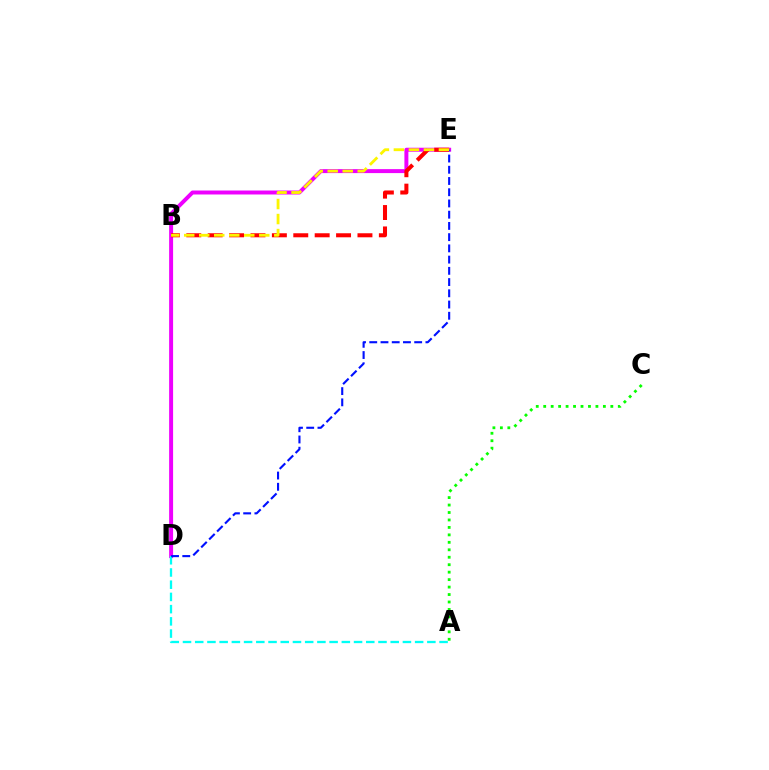{('D', 'E'): [{'color': '#ee00ff', 'line_style': 'solid', 'thickness': 2.85}, {'color': '#0010ff', 'line_style': 'dashed', 'thickness': 1.53}], ('B', 'E'): [{'color': '#ff0000', 'line_style': 'dashed', 'thickness': 2.91}, {'color': '#fcf500', 'line_style': 'dashed', 'thickness': 2.04}], ('A', 'D'): [{'color': '#00fff6', 'line_style': 'dashed', 'thickness': 1.66}], ('A', 'C'): [{'color': '#08ff00', 'line_style': 'dotted', 'thickness': 2.03}]}